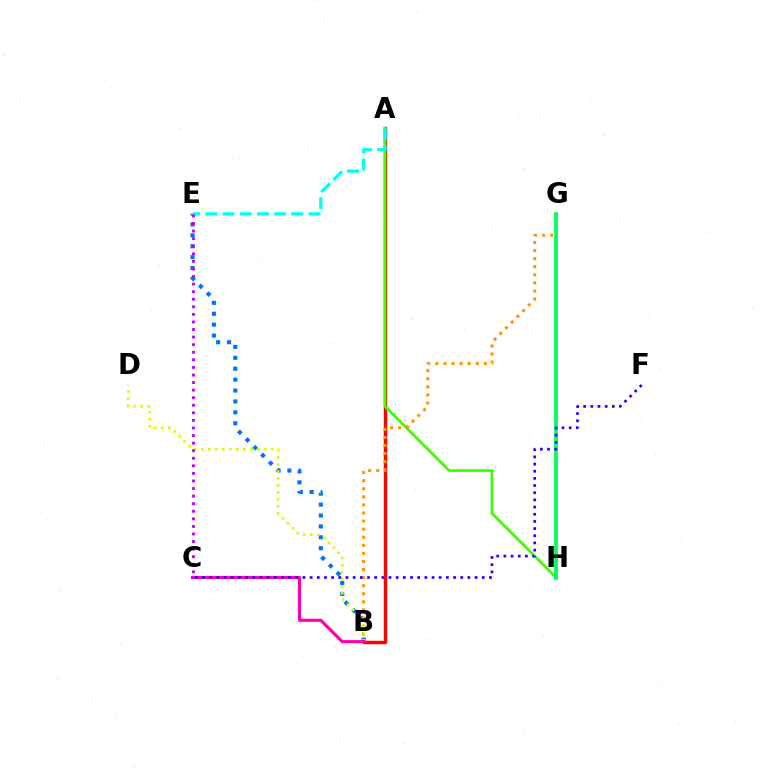{('A', 'B'): [{'color': '#ff0000', 'line_style': 'solid', 'thickness': 2.48}], ('A', 'H'): [{'color': '#3dff00', 'line_style': 'solid', 'thickness': 1.98}], ('B', 'E'): [{'color': '#0074ff', 'line_style': 'dotted', 'thickness': 2.96}], ('B', 'G'): [{'color': '#ff9400', 'line_style': 'dotted', 'thickness': 2.2}], ('B', 'D'): [{'color': '#d1ff00', 'line_style': 'dotted', 'thickness': 1.9}], ('B', 'C'): [{'color': '#ff00ac', 'line_style': 'solid', 'thickness': 2.27}], ('A', 'E'): [{'color': '#00fff6', 'line_style': 'dashed', 'thickness': 2.34}], ('C', 'E'): [{'color': '#b900ff', 'line_style': 'dotted', 'thickness': 2.06}], ('G', 'H'): [{'color': '#00ff5c', 'line_style': 'solid', 'thickness': 2.7}], ('C', 'F'): [{'color': '#2500ff', 'line_style': 'dotted', 'thickness': 1.95}]}